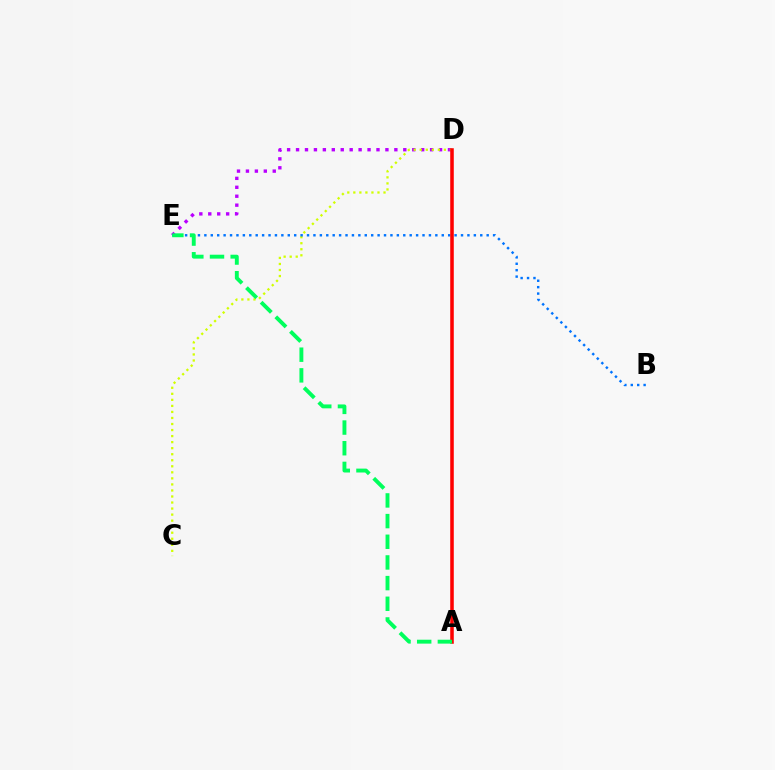{('D', 'E'): [{'color': '#b900ff', 'line_style': 'dotted', 'thickness': 2.43}], ('C', 'D'): [{'color': '#d1ff00', 'line_style': 'dotted', 'thickness': 1.64}], ('B', 'E'): [{'color': '#0074ff', 'line_style': 'dotted', 'thickness': 1.74}], ('A', 'D'): [{'color': '#ff0000', 'line_style': 'solid', 'thickness': 2.55}], ('A', 'E'): [{'color': '#00ff5c', 'line_style': 'dashed', 'thickness': 2.81}]}